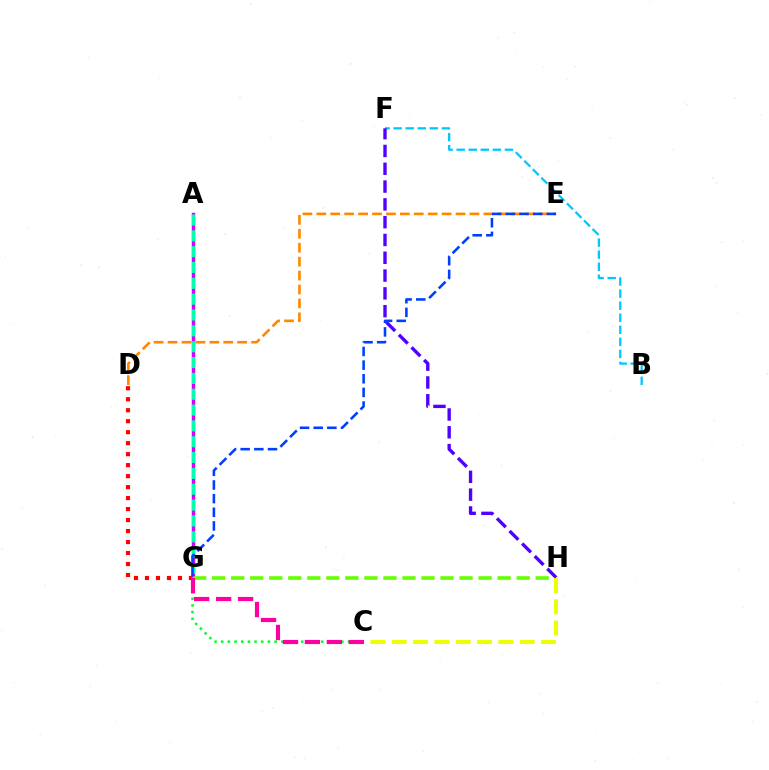{('D', 'G'): [{'color': '#ff0000', 'line_style': 'dotted', 'thickness': 2.98}], ('D', 'E'): [{'color': '#ff8800', 'line_style': 'dashed', 'thickness': 1.89}], ('B', 'F'): [{'color': '#00c7ff', 'line_style': 'dashed', 'thickness': 1.64}], ('A', 'G'): [{'color': '#d600ff', 'line_style': 'solid', 'thickness': 2.51}, {'color': '#00ffaf', 'line_style': 'dashed', 'thickness': 2.15}], ('G', 'H'): [{'color': '#66ff00', 'line_style': 'dashed', 'thickness': 2.59}], ('C', 'G'): [{'color': '#00ff27', 'line_style': 'dotted', 'thickness': 1.81}, {'color': '#ff00a0', 'line_style': 'dashed', 'thickness': 2.98}], ('F', 'H'): [{'color': '#4f00ff', 'line_style': 'dashed', 'thickness': 2.42}], ('E', 'G'): [{'color': '#003fff', 'line_style': 'dashed', 'thickness': 1.85}], ('C', 'H'): [{'color': '#eeff00', 'line_style': 'dashed', 'thickness': 2.9}]}